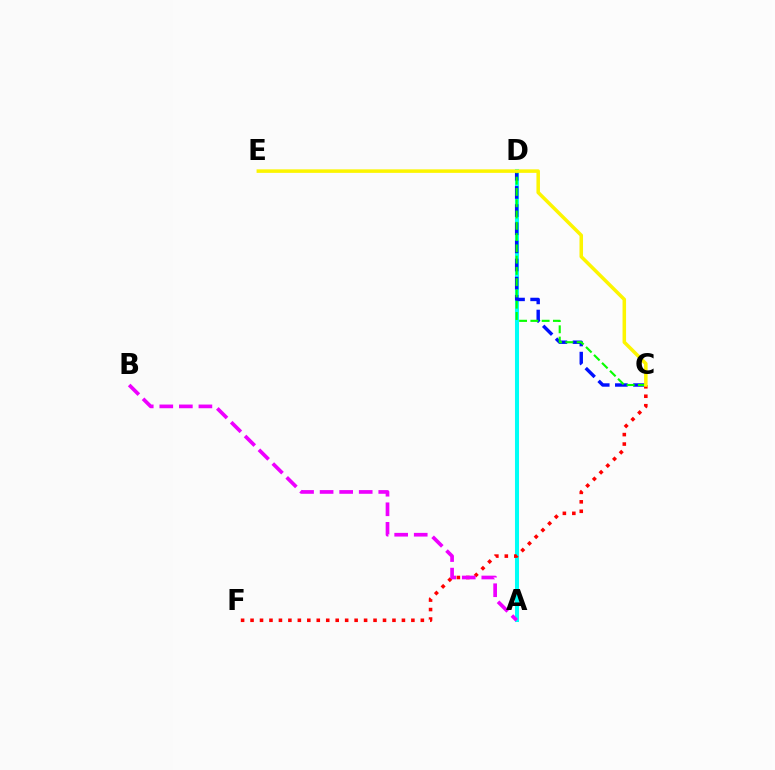{('A', 'D'): [{'color': '#00fff6', 'line_style': 'solid', 'thickness': 2.91}], ('C', 'D'): [{'color': '#0010ff', 'line_style': 'dashed', 'thickness': 2.46}, {'color': '#08ff00', 'line_style': 'dashed', 'thickness': 1.53}], ('C', 'F'): [{'color': '#ff0000', 'line_style': 'dotted', 'thickness': 2.57}], ('C', 'E'): [{'color': '#fcf500', 'line_style': 'solid', 'thickness': 2.54}], ('A', 'B'): [{'color': '#ee00ff', 'line_style': 'dashed', 'thickness': 2.66}]}